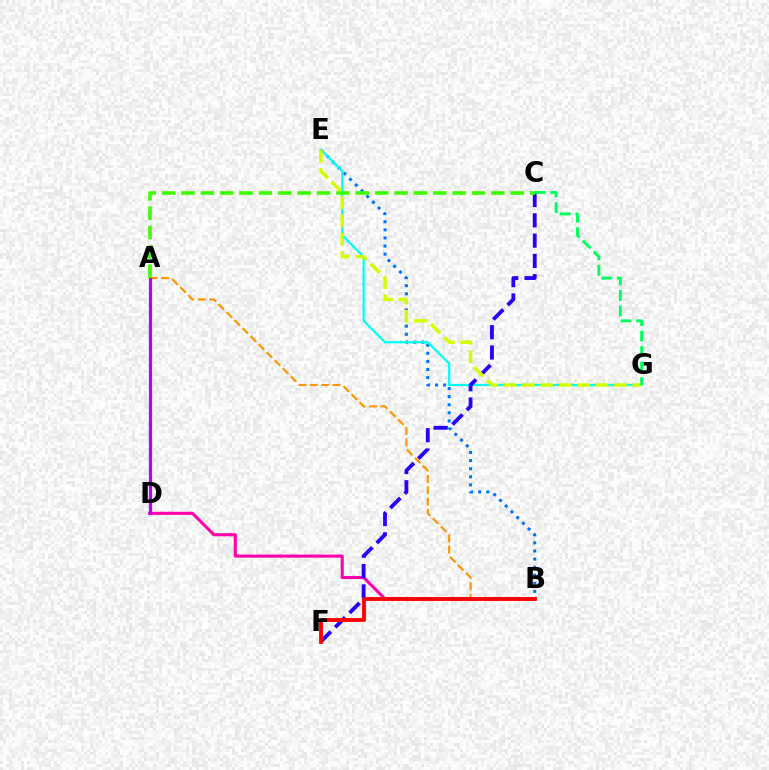{('B', 'E'): [{'color': '#0074ff', 'line_style': 'dotted', 'thickness': 2.2}], ('A', 'B'): [{'color': '#ff9400', 'line_style': 'dashed', 'thickness': 1.54}], ('B', 'D'): [{'color': '#ff00ac', 'line_style': 'solid', 'thickness': 2.22}], ('A', 'D'): [{'color': '#b900ff', 'line_style': 'solid', 'thickness': 2.32}], ('E', 'G'): [{'color': '#00fff6', 'line_style': 'solid', 'thickness': 1.61}, {'color': '#d1ff00', 'line_style': 'dashed', 'thickness': 2.5}], ('C', 'F'): [{'color': '#2500ff', 'line_style': 'dashed', 'thickness': 2.76}], ('A', 'C'): [{'color': '#3dff00', 'line_style': 'dashed', 'thickness': 2.63}], ('C', 'G'): [{'color': '#00ff5c', 'line_style': 'dashed', 'thickness': 2.11}], ('B', 'F'): [{'color': '#ff0000', 'line_style': 'solid', 'thickness': 2.75}]}